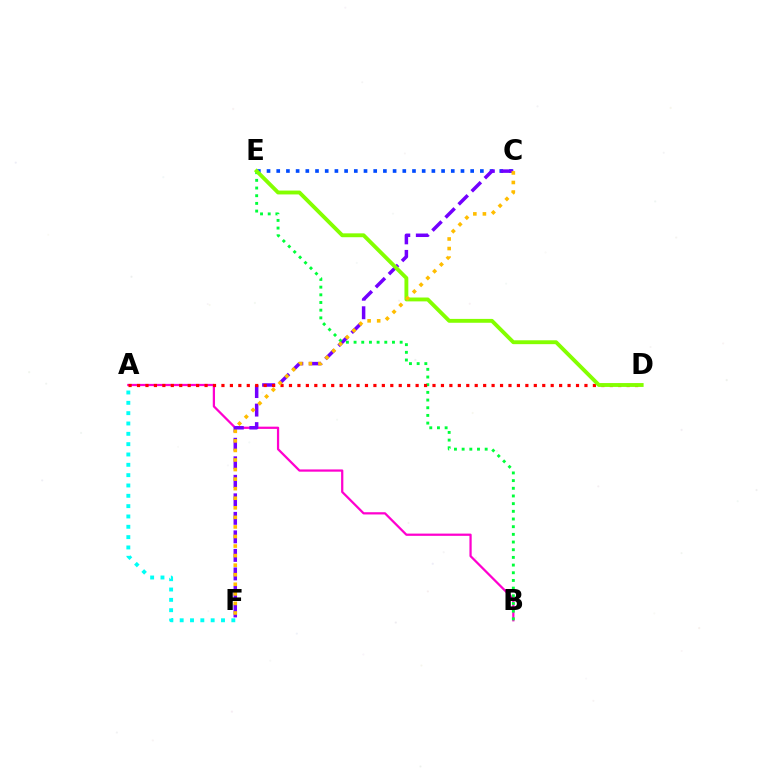{('A', 'B'): [{'color': '#ff00cf', 'line_style': 'solid', 'thickness': 1.62}], ('C', 'E'): [{'color': '#004bff', 'line_style': 'dotted', 'thickness': 2.63}], ('C', 'F'): [{'color': '#7200ff', 'line_style': 'dashed', 'thickness': 2.52}, {'color': '#ffbd00', 'line_style': 'dotted', 'thickness': 2.6}], ('B', 'E'): [{'color': '#00ff39', 'line_style': 'dotted', 'thickness': 2.09}], ('A', 'D'): [{'color': '#ff0000', 'line_style': 'dotted', 'thickness': 2.29}], ('D', 'E'): [{'color': '#84ff00', 'line_style': 'solid', 'thickness': 2.78}], ('A', 'F'): [{'color': '#00fff6', 'line_style': 'dotted', 'thickness': 2.81}]}